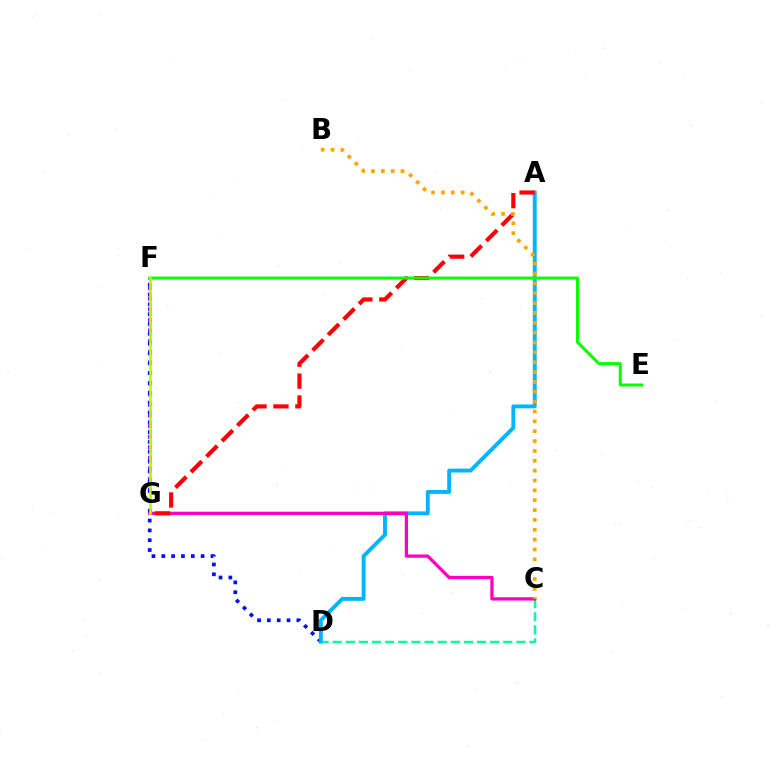{('F', 'G'): [{'color': '#9b00ff', 'line_style': 'dotted', 'thickness': 2.88}, {'color': '#b3ff00', 'line_style': 'solid', 'thickness': 1.92}], ('D', 'F'): [{'color': '#0010ff', 'line_style': 'dotted', 'thickness': 2.67}], ('C', 'D'): [{'color': '#00ff9d', 'line_style': 'dashed', 'thickness': 1.78}], ('A', 'D'): [{'color': '#00b5ff', 'line_style': 'solid', 'thickness': 2.8}], ('C', 'G'): [{'color': '#ff00bd', 'line_style': 'solid', 'thickness': 2.34}], ('A', 'G'): [{'color': '#ff0000', 'line_style': 'dashed', 'thickness': 2.98}], ('E', 'F'): [{'color': '#08ff00', 'line_style': 'solid', 'thickness': 2.17}], ('B', 'C'): [{'color': '#ffa500', 'line_style': 'dotted', 'thickness': 2.68}]}